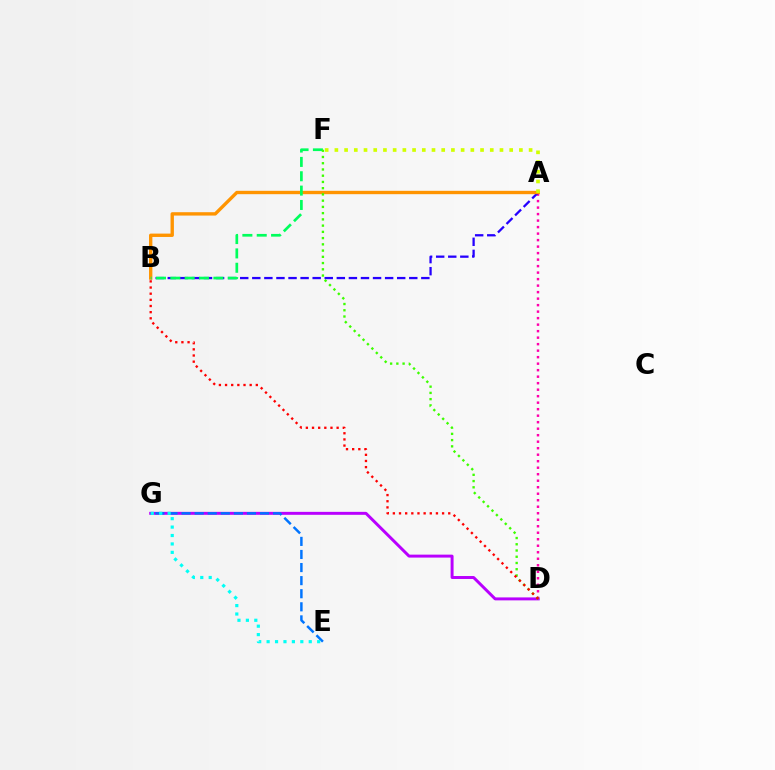{('A', 'D'): [{'color': '#ff00ac', 'line_style': 'dotted', 'thickness': 1.77}], ('A', 'B'): [{'color': '#2500ff', 'line_style': 'dashed', 'thickness': 1.64}, {'color': '#ff9400', 'line_style': 'solid', 'thickness': 2.42}], ('D', 'G'): [{'color': '#b900ff', 'line_style': 'solid', 'thickness': 2.13}], ('B', 'F'): [{'color': '#00ff5c', 'line_style': 'dashed', 'thickness': 1.95}], ('A', 'F'): [{'color': '#d1ff00', 'line_style': 'dotted', 'thickness': 2.64}], ('E', 'G'): [{'color': '#0074ff', 'line_style': 'dashed', 'thickness': 1.78}, {'color': '#00fff6', 'line_style': 'dotted', 'thickness': 2.29}], ('D', 'F'): [{'color': '#3dff00', 'line_style': 'dotted', 'thickness': 1.7}], ('B', 'D'): [{'color': '#ff0000', 'line_style': 'dotted', 'thickness': 1.67}]}